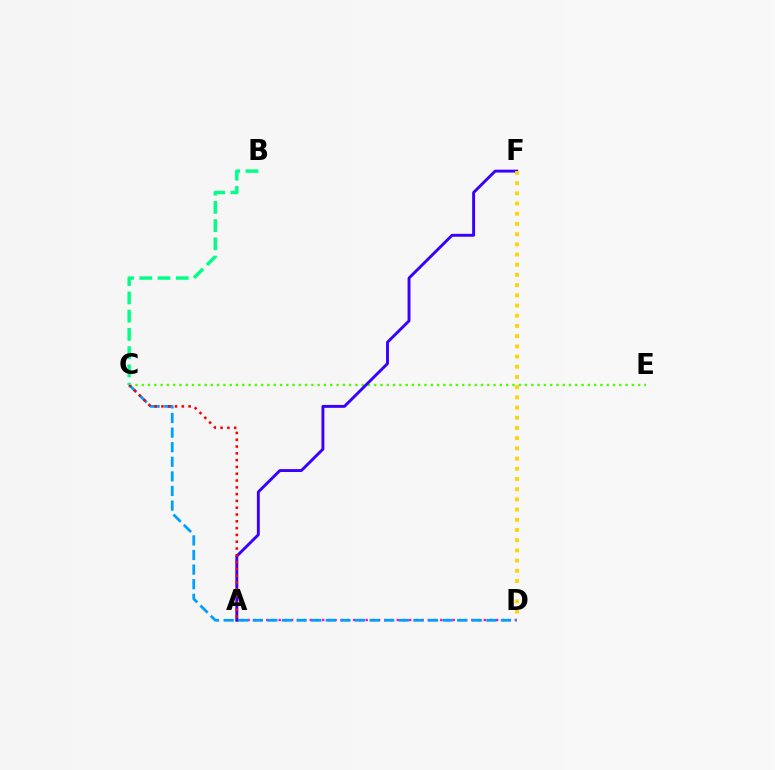{('A', 'D'): [{'color': '#ff00ed', 'line_style': 'dotted', 'thickness': 1.69}], ('C', 'E'): [{'color': '#4fff00', 'line_style': 'dotted', 'thickness': 1.71}], ('C', 'D'): [{'color': '#009eff', 'line_style': 'dashed', 'thickness': 1.98}], ('A', 'F'): [{'color': '#3700ff', 'line_style': 'solid', 'thickness': 2.09}], ('D', 'F'): [{'color': '#ffd500', 'line_style': 'dotted', 'thickness': 2.77}], ('A', 'C'): [{'color': '#ff0000', 'line_style': 'dotted', 'thickness': 1.85}], ('B', 'C'): [{'color': '#00ff86', 'line_style': 'dashed', 'thickness': 2.48}]}